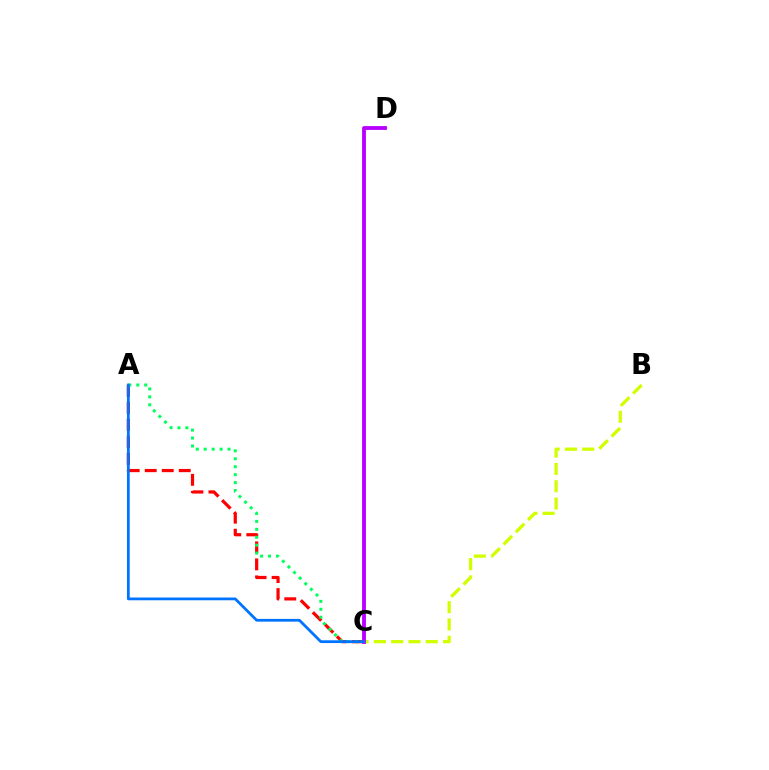{('B', 'C'): [{'color': '#d1ff00', 'line_style': 'dashed', 'thickness': 2.35}], ('A', 'C'): [{'color': '#ff0000', 'line_style': 'dashed', 'thickness': 2.31}, {'color': '#00ff5c', 'line_style': 'dotted', 'thickness': 2.16}, {'color': '#0074ff', 'line_style': 'solid', 'thickness': 2.0}], ('C', 'D'): [{'color': '#b900ff', 'line_style': 'solid', 'thickness': 2.75}]}